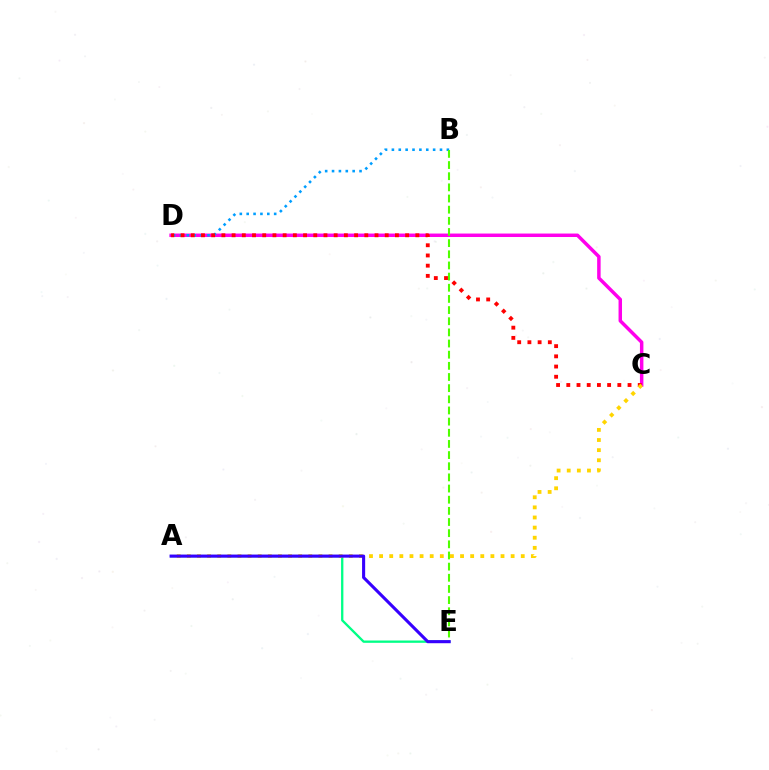{('C', 'D'): [{'color': '#ff00ed', 'line_style': 'solid', 'thickness': 2.5}, {'color': '#ff0000', 'line_style': 'dotted', 'thickness': 2.77}], ('B', 'D'): [{'color': '#009eff', 'line_style': 'dotted', 'thickness': 1.87}], ('A', 'E'): [{'color': '#00ff86', 'line_style': 'solid', 'thickness': 1.67}, {'color': '#3700ff', 'line_style': 'solid', 'thickness': 2.23}], ('B', 'E'): [{'color': '#4fff00', 'line_style': 'dashed', 'thickness': 1.52}], ('A', 'C'): [{'color': '#ffd500', 'line_style': 'dotted', 'thickness': 2.75}]}